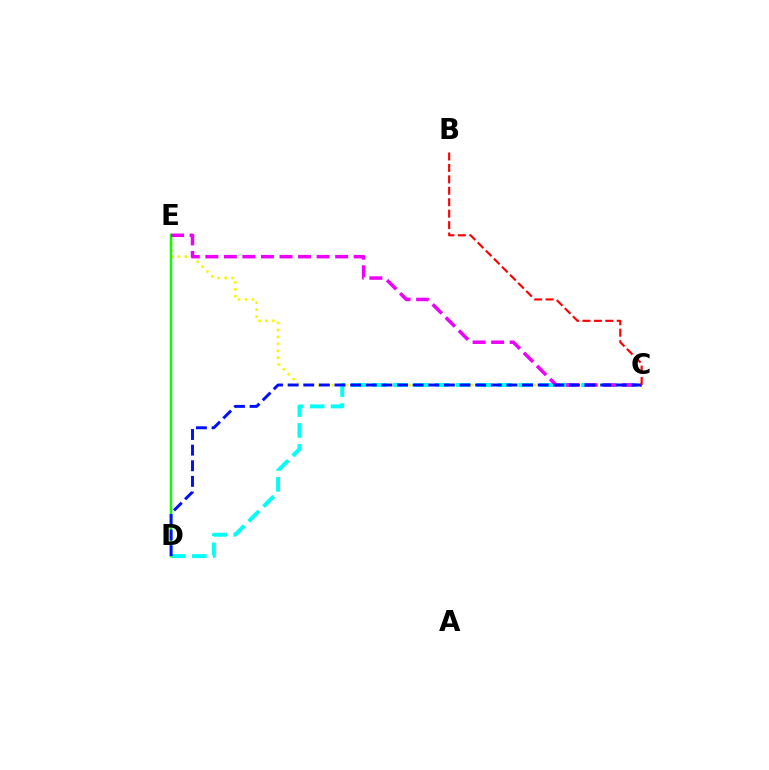{('C', 'E'): [{'color': '#fcf500', 'line_style': 'dotted', 'thickness': 1.89}, {'color': '#ee00ff', 'line_style': 'dashed', 'thickness': 2.52}], ('D', 'E'): [{'color': '#08ff00', 'line_style': 'solid', 'thickness': 1.77}], ('C', 'D'): [{'color': '#00fff6', 'line_style': 'dashed', 'thickness': 2.84}, {'color': '#0010ff', 'line_style': 'dashed', 'thickness': 2.12}], ('B', 'C'): [{'color': '#ff0000', 'line_style': 'dashed', 'thickness': 1.55}]}